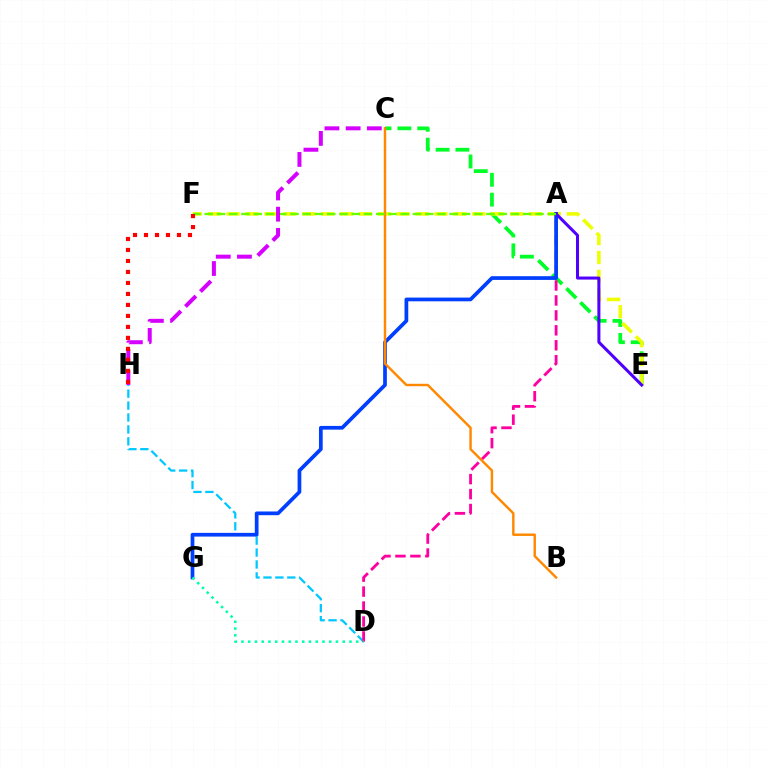{('D', 'H'): [{'color': '#00c7ff', 'line_style': 'dashed', 'thickness': 1.62}], ('C', 'E'): [{'color': '#00ff27', 'line_style': 'dashed', 'thickness': 2.7}], ('E', 'F'): [{'color': '#eeff00', 'line_style': 'dashed', 'thickness': 2.57}], ('A', 'D'): [{'color': '#ff00a0', 'line_style': 'dashed', 'thickness': 2.03}], ('A', 'G'): [{'color': '#003fff', 'line_style': 'solid', 'thickness': 2.68}], ('B', 'C'): [{'color': '#ff8800', 'line_style': 'solid', 'thickness': 1.75}], ('D', 'G'): [{'color': '#00ffaf', 'line_style': 'dotted', 'thickness': 1.83}], ('A', 'E'): [{'color': '#4f00ff', 'line_style': 'solid', 'thickness': 2.18}], ('A', 'F'): [{'color': '#66ff00', 'line_style': 'dashed', 'thickness': 1.66}], ('C', 'H'): [{'color': '#d600ff', 'line_style': 'dashed', 'thickness': 2.88}], ('F', 'H'): [{'color': '#ff0000', 'line_style': 'dotted', 'thickness': 2.99}]}